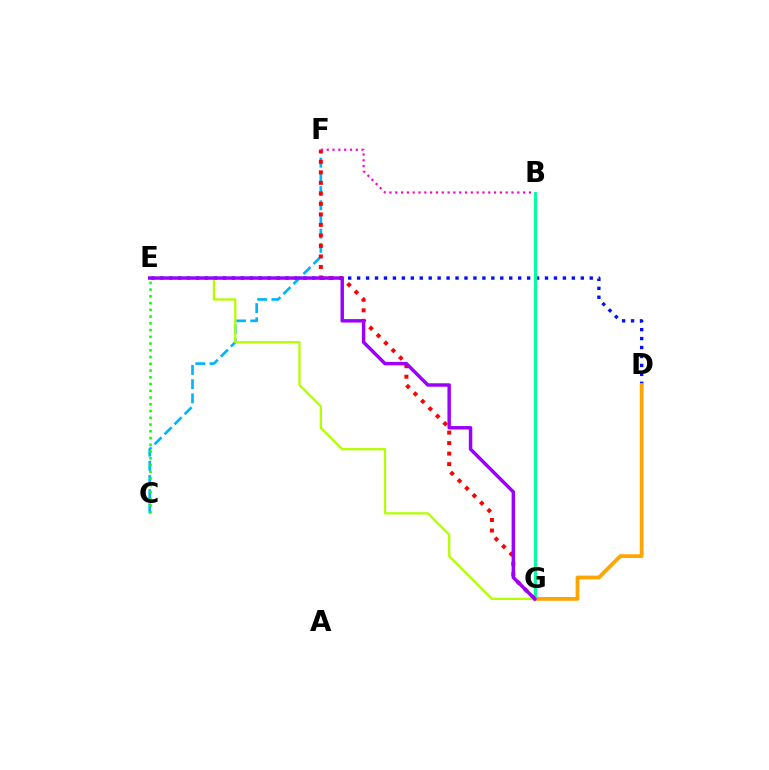{('D', 'E'): [{'color': '#0010ff', 'line_style': 'dotted', 'thickness': 2.43}], ('C', 'F'): [{'color': '#00b5ff', 'line_style': 'dashed', 'thickness': 1.93}], ('C', 'E'): [{'color': '#08ff00', 'line_style': 'dotted', 'thickness': 1.83}], ('B', 'G'): [{'color': '#00ff9d', 'line_style': 'solid', 'thickness': 2.14}], ('F', 'G'): [{'color': '#ff0000', 'line_style': 'dotted', 'thickness': 2.86}], ('E', 'G'): [{'color': '#b3ff00', 'line_style': 'solid', 'thickness': 1.63}, {'color': '#9b00ff', 'line_style': 'solid', 'thickness': 2.49}], ('D', 'G'): [{'color': '#ffa500', 'line_style': 'solid', 'thickness': 2.71}], ('B', 'F'): [{'color': '#ff00bd', 'line_style': 'dotted', 'thickness': 1.58}]}